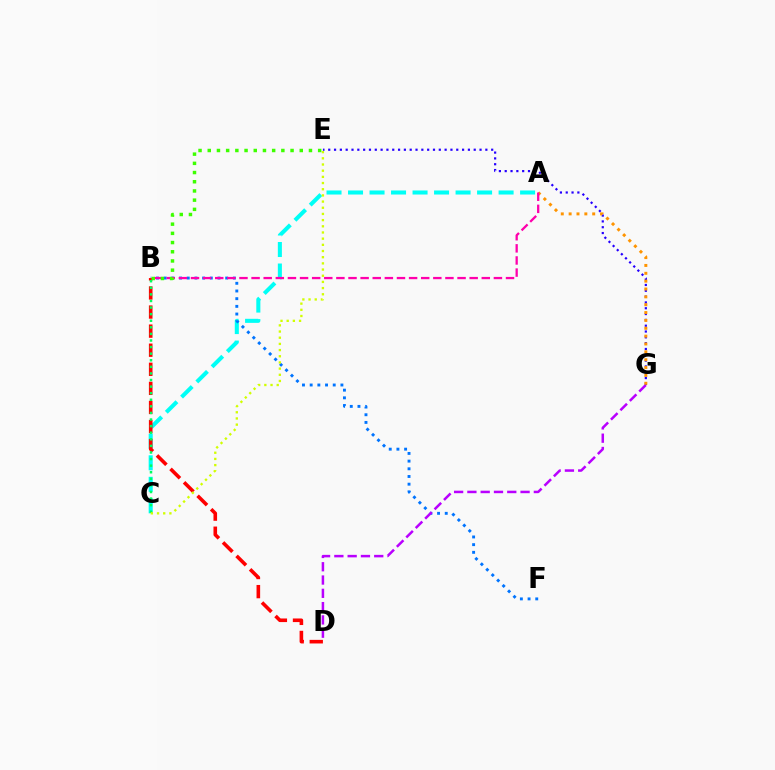{('E', 'G'): [{'color': '#2500ff', 'line_style': 'dotted', 'thickness': 1.58}], ('A', 'C'): [{'color': '#00fff6', 'line_style': 'dashed', 'thickness': 2.92}], ('B', 'F'): [{'color': '#0074ff', 'line_style': 'dotted', 'thickness': 2.09}], ('D', 'G'): [{'color': '#b900ff', 'line_style': 'dashed', 'thickness': 1.81}], ('A', 'G'): [{'color': '#ff9400', 'line_style': 'dotted', 'thickness': 2.13}], ('B', 'D'): [{'color': '#ff0000', 'line_style': 'dashed', 'thickness': 2.59}], ('B', 'C'): [{'color': '#00ff5c', 'line_style': 'dotted', 'thickness': 1.79}], ('A', 'B'): [{'color': '#ff00ac', 'line_style': 'dashed', 'thickness': 1.65}], ('C', 'E'): [{'color': '#d1ff00', 'line_style': 'dotted', 'thickness': 1.68}], ('B', 'E'): [{'color': '#3dff00', 'line_style': 'dotted', 'thickness': 2.5}]}